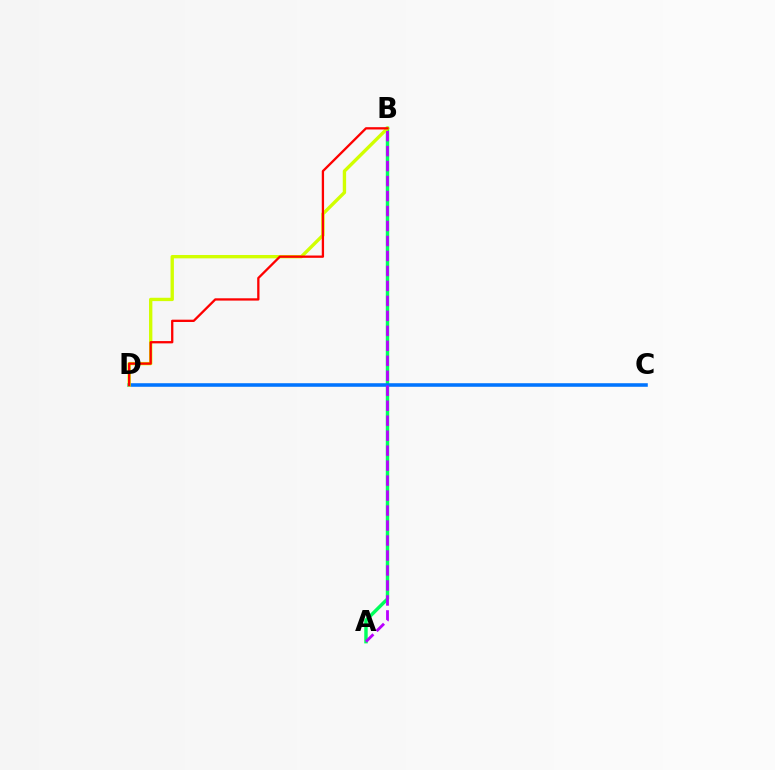{('A', 'B'): [{'color': '#00ff5c', 'line_style': 'solid', 'thickness': 2.47}, {'color': '#b900ff', 'line_style': 'dashed', 'thickness': 2.03}], ('C', 'D'): [{'color': '#0074ff', 'line_style': 'solid', 'thickness': 2.56}], ('B', 'D'): [{'color': '#d1ff00', 'line_style': 'solid', 'thickness': 2.41}, {'color': '#ff0000', 'line_style': 'solid', 'thickness': 1.66}]}